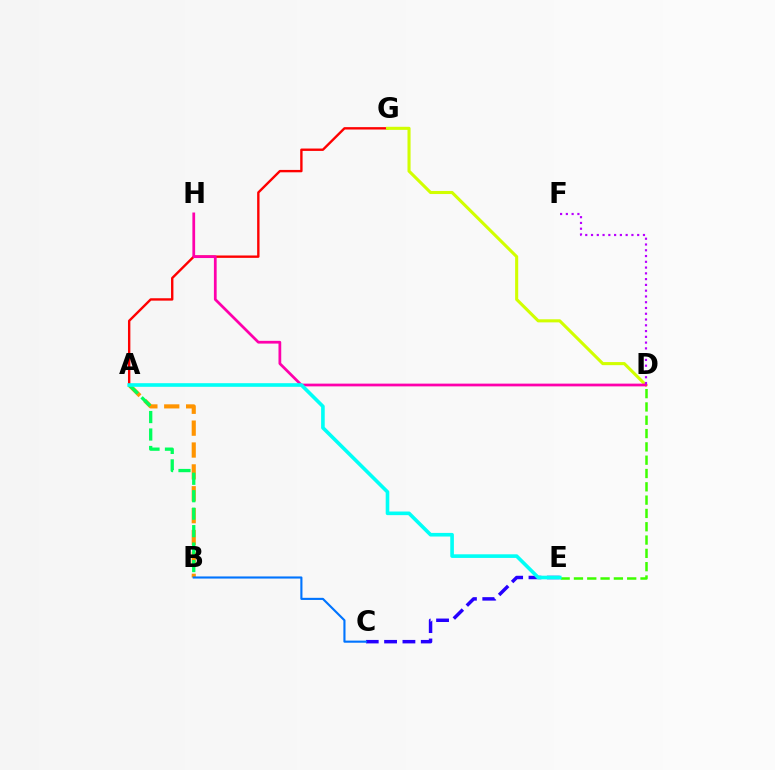{('A', 'G'): [{'color': '#ff0000', 'line_style': 'solid', 'thickness': 1.71}], ('A', 'B'): [{'color': '#ff9400', 'line_style': 'dashed', 'thickness': 2.97}, {'color': '#00ff5c', 'line_style': 'dashed', 'thickness': 2.37}], ('D', 'G'): [{'color': '#d1ff00', 'line_style': 'solid', 'thickness': 2.22}], ('D', 'H'): [{'color': '#ff00ac', 'line_style': 'solid', 'thickness': 1.98}], ('C', 'E'): [{'color': '#2500ff', 'line_style': 'dashed', 'thickness': 2.49}], ('D', 'E'): [{'color': '#3dff00', 'line_style': 'dashed', 'thickness': 1.81}], ('D', 'F'): [{'color': '#b900ff', 'line_style': 'dotted', 'thickness': 1.57}], ('A', 'E'): [{'color': '#00fff6', 'line_style': 'solid', 'thickness': 2.61}], ('B', 'C'): [{'color': '#0074ff', 'line_style': 'solid', 'thickness': 1.53}]}